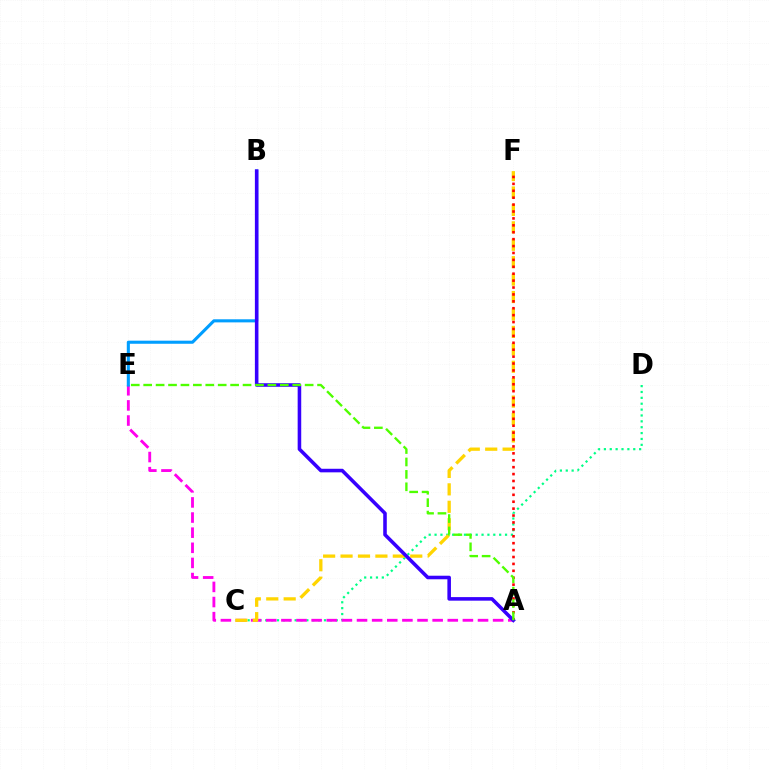{('C', 'D'): [{'color': '#00ff86', 'line_style': 'dotted', 'thickness': 1.6}], ('A', 'E'): [{'color': '#ff00ed', 'line_style': 'dashed', 'thickness': 2.05}, {'color': '#4fff00', 'line_style': 'dashed', 'thickness': 1.69}], ('B', 'E'): [{'color': '#009eff', 'line_style': 'solid', 'thickness': 2.22}], ('C', 'F'): [{'color': '#ffd500', 'line_style': 'dashed', 'thickness': 2.37}], ('A', 'F'): [{'color': '#ff0000', 'line_style': 'dotted', 'thickness': 1.88}], ('A', 'B'): [{'color': '#3700ff', 'line_style': 'solid', 'thickness': 2.57}]}